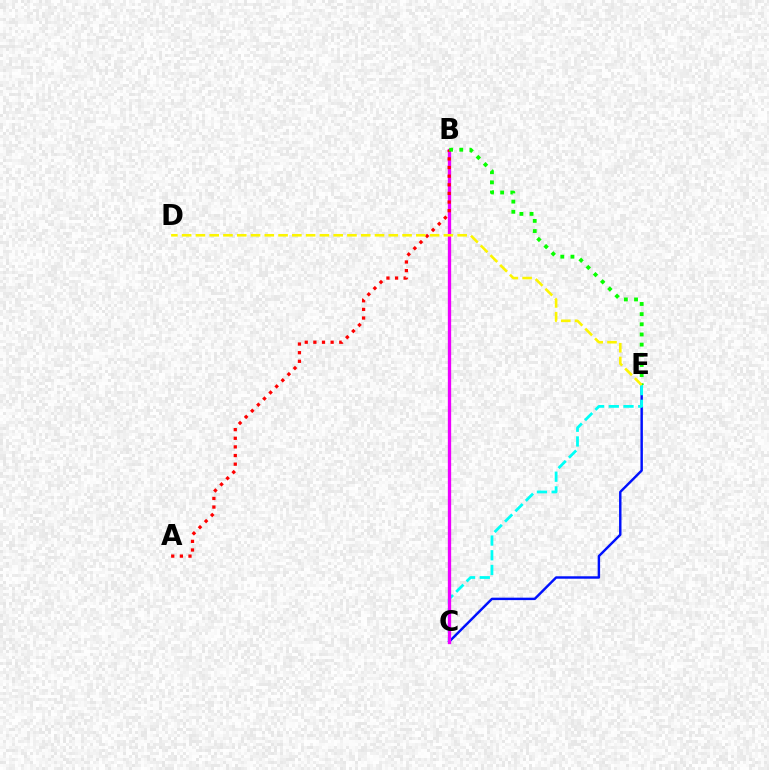{('C', 'E'): [{'color': '#0010ff', 'line_style': 'solid', 'thickness': 1.76}, {'color': '#00fff6', 'line_style': 'dashed', 'thickness': 2.0}], ('B', 'C'): [{'color': '#ee00ff', 'line_style': 'solid', 'thickness': 2.38}], ('A', 'B'): [{'color': '#ff0000', 'line_style': 'dotted', 'thickness': 2.34}], ('B', 'E'): [{'color': '#08ff00', 'line_style': 'dotted', 'thickness': 2.76}], ('D', 'E'): [{'color': '#fcf500', 'line_style': 'dashed', 'thickness': 1.87}]}